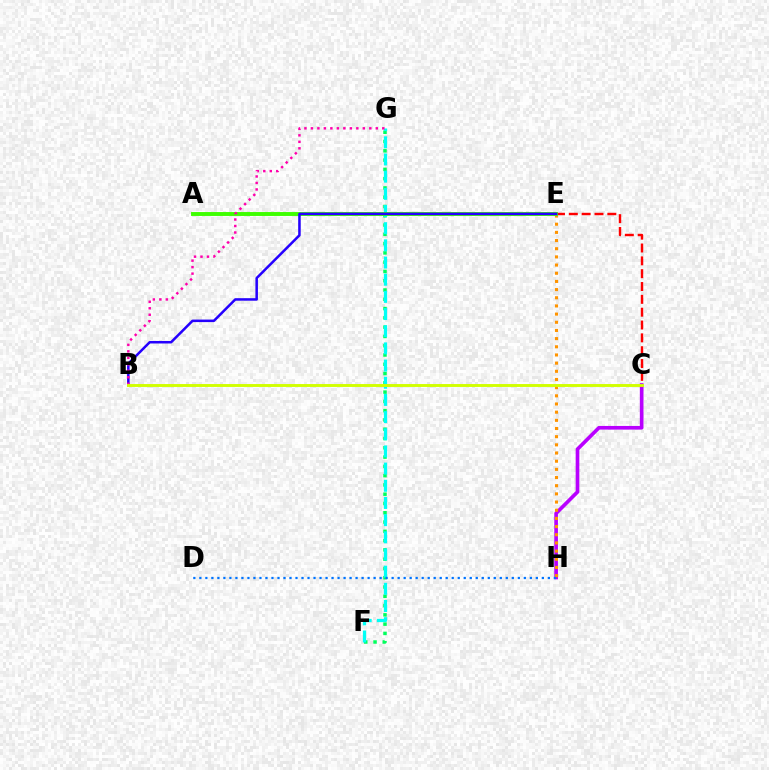{('F', 'G'): [{'color': '#00ff5c', 'line_style': 'dotted', 'thickness': 2.52}, {'color': '#00fff6', 'line_style': 'dashed', 'thickness': 2.33}], ('C', 'H'): [{'color': '#b900ff', 'line_style': 'solid', 'thickness': 2.64}], ('C', 'E'): [{'color': '#ff0000', 'line_style': 'dashed', 'thickness': 1.74}], ('E', 'H'): [{'color': '#ff9400', 'line_style': 'dotted', 'thickness': 2.22}], ('A', 'E'): [{'color': '#3dff00', 'line_style': 'solid', 'thickness': 2.81}], ('B', 'E'): [{'color': '#2500ff', 'line_style': 'solid', 'thickness': 1.82}], ('D', 'H'): [{'color': '#0074ff', 'line_style': 'dotted', 'thickness': 1.63}], ('B', 'G'): [{'color': '#ff00ac', 'line_style': 'dotted', 'thickness': 1.76}], ('B', 'C'): [{'color': '#d1ff00', 'line_style': 'solid', 'thickness': 2.1}]}